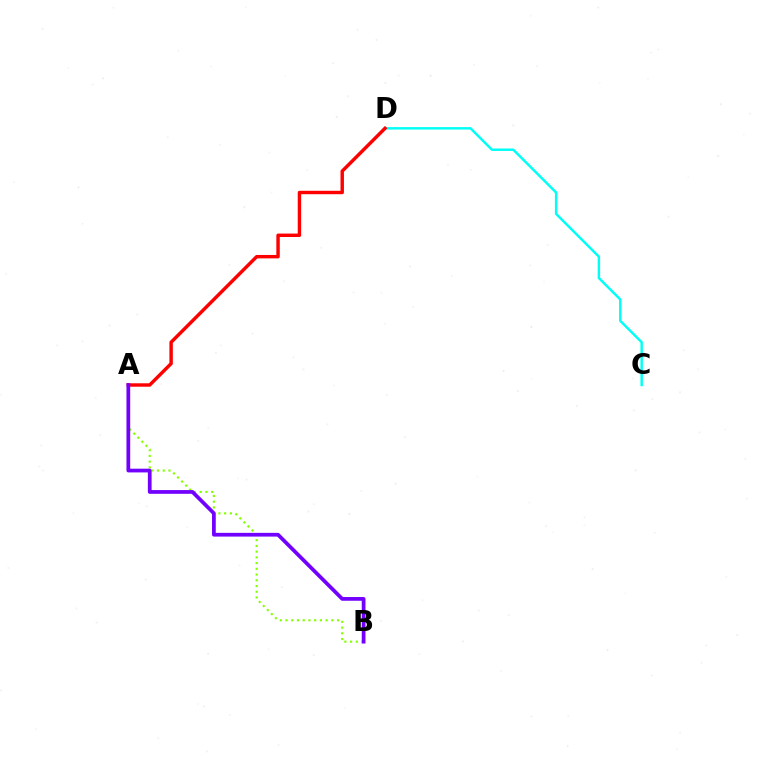{('C', 'D'): [{'color': '#00fff6', 'line_style': 'solid', 'thickness': 1.76}], ('A', 'B'): [{'color': '#84ff00', 'line_style': 'dotted', 'thickness': 1.56}, {'color': '#7200ff', 'line_style': 'solid', 'thickness': 2.69}], ('A', 'D'): [{'color': '#ff0000', 'line_style': 'solid', 'thickness': 2.47}]}